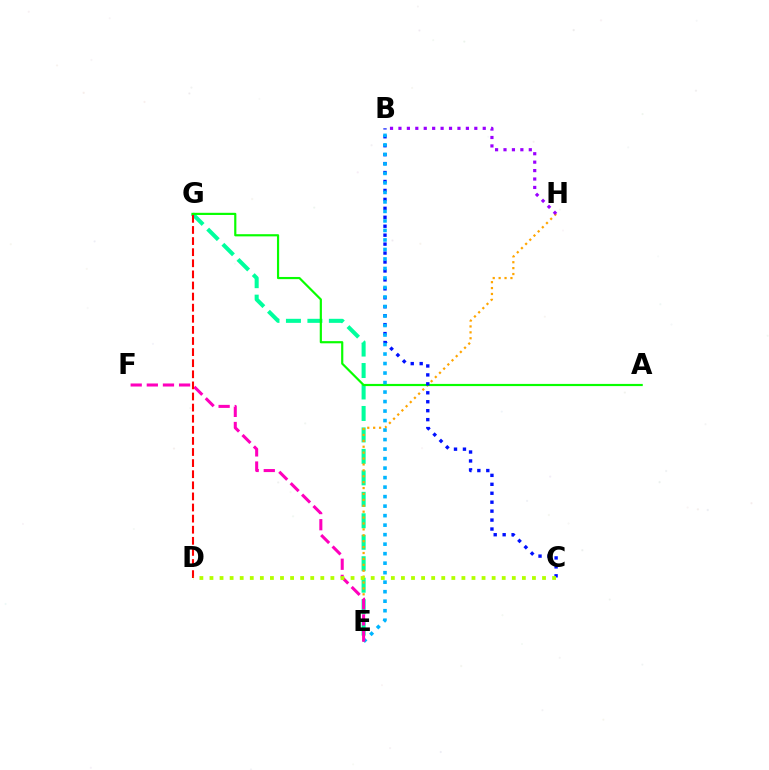{('E', 'G'): [{'color': '#00ff9d', 'line_style': 'dashed', 'thickness': 2.92}], ('E', 'H'): [{'color': '#ffa500', 'line_style': 'dotted', 'thickness': 1.6}], ('A', 'G'): [{'color': '#08ff00', 'line_style': 'solid', 'thickness': 1.57}], ('B', 'C'): [{'color': '#0010ff', 'line_style': 'dotted', 'thickness': 2.43}], ('B', 'E'): [{'color': '#00b5ff', 'line_style': 'dotted', 'thickness': 2.58}], ('B', 'H'): [{'color': '#9b00ff', 'line_style': 'dotted', 'thickness': 2.29}], ('E', 'F'): [{'color': '#ff00bd', 'line_style': 'dashed', 'thickness': 2.19}], ('D', 'G'): [{'color': '#ff0000', 'line_style': 'dashed', 'thickness': 1.51}], ('C', 'D'): [{'color': '#b3ff00', 'line_style': 'dotted', 'thickness': 2.74}]}